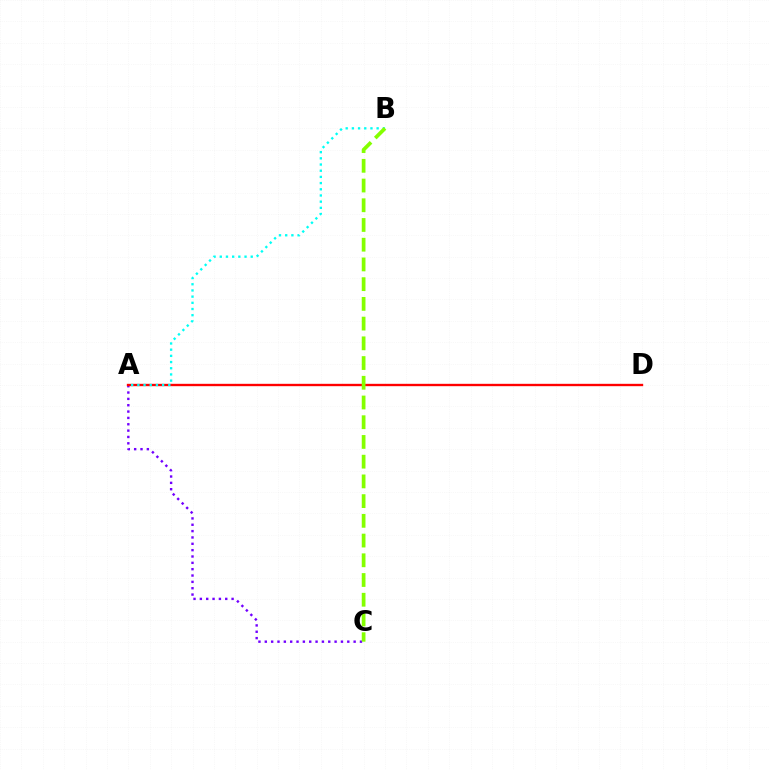{('A', 'C'): [{'color': '#7200ff', 'line_style': 'dotted', 'thickness': 1.72}], ('A', 'D'): [{'color': '#ff0000', 'line_style': 'solid', 'thickness': 1.7}], ('A', 'B'): [{'color': '#00fff6', 'line_style': 'dotted', 'thickness': 1.68}], ('B', 'C'): [{'color': '#84ff00', 'line_style': 'dashed', 'thickness': 2.68}]}